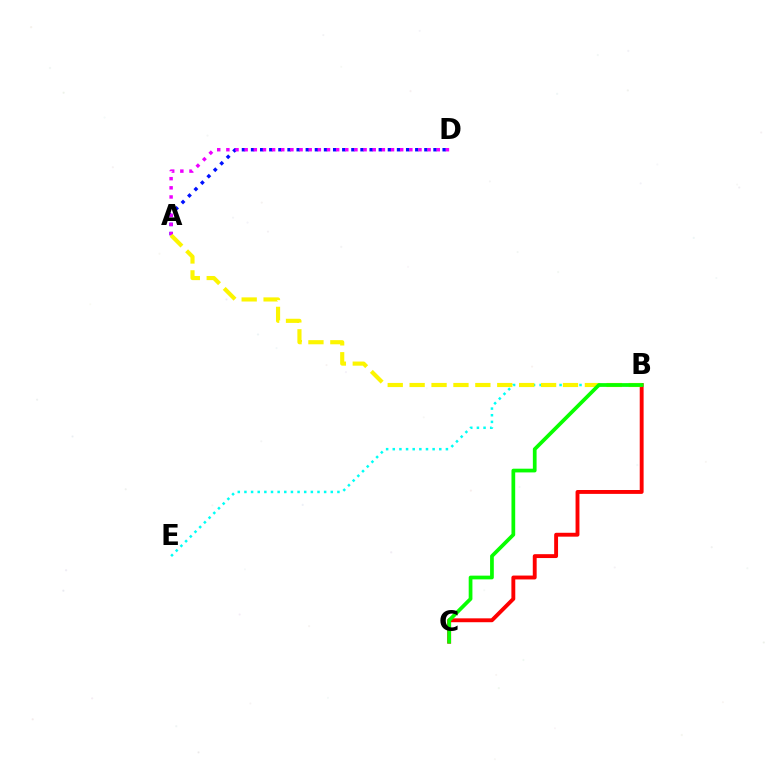{('B', 'E'): [{'color': '#00fff6', 'line_style': 'dotted', 'thickness': 1.8}], ('A', 'D'): [{'color': '#0010ff', 'line_style': 'dotted', 'thickness': 2.48}, {'color': '#ee00ff', 'line_style': 'dotted', 'thickness': 2.49}], ('B', 'C'): [{'color': '#ff0000', 'line_style': 'solid', 'thickness': 2.79}, {'color': '#08ff00', 'line_style': 'solid', 'thickness': 2.69}], ('A', 'B'): [{'color': '#fcf500', 'line_style': 'dashed', 'thickness': 2.98}]}